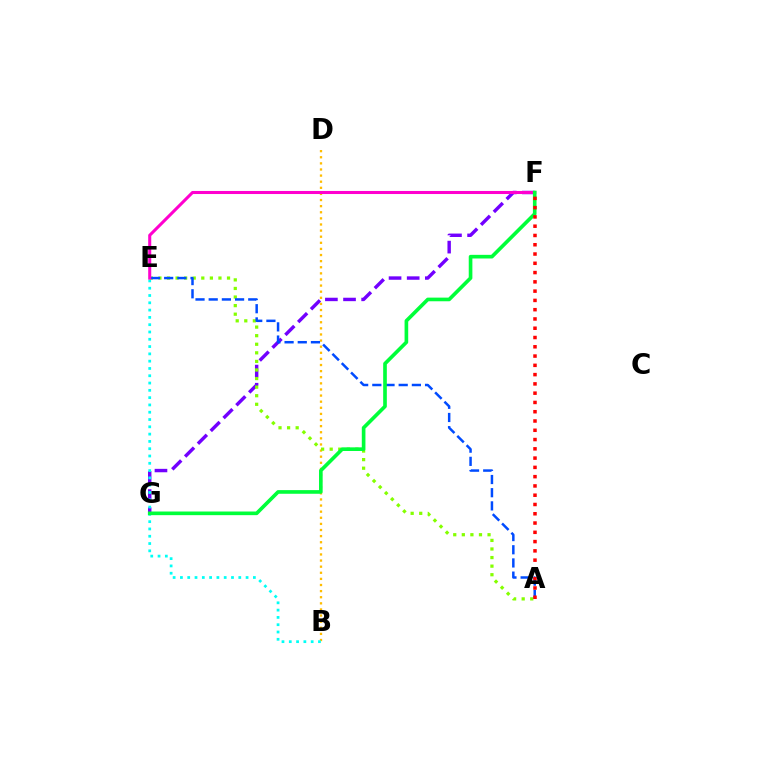{('B', 'D'): [{'color': '#ffbd00', 'line_style': 'dotted', 'thickness': 1.66}], ('F', 'G'): [{'color': '#7200ff', 'line_style': 'dashed', 'thickness': 2.46}, {'color': '#00ff39', 'line_style': 'solid', 'thickness': 2.62}], ('B', 'E'): [{'color': '#00fff6', 'line_style': 'dotted', 'thickness': 1.98}], ('A', 'E'): [{'color': '#84ff00', 'line_style': 'dotted', 'thickness': 2.33}, {'color': '#004bff', 'line_style': 'dashed', 'thickness': 1.79}], ('E', 'F'): [{'color': '#ff00cf', 'line_style': 'solid', 'thickness': 2.2}], ('A', 'F'): [{'color': '#ff0000', 'line_style': 'dotted', 'thickness': 2.52}]}